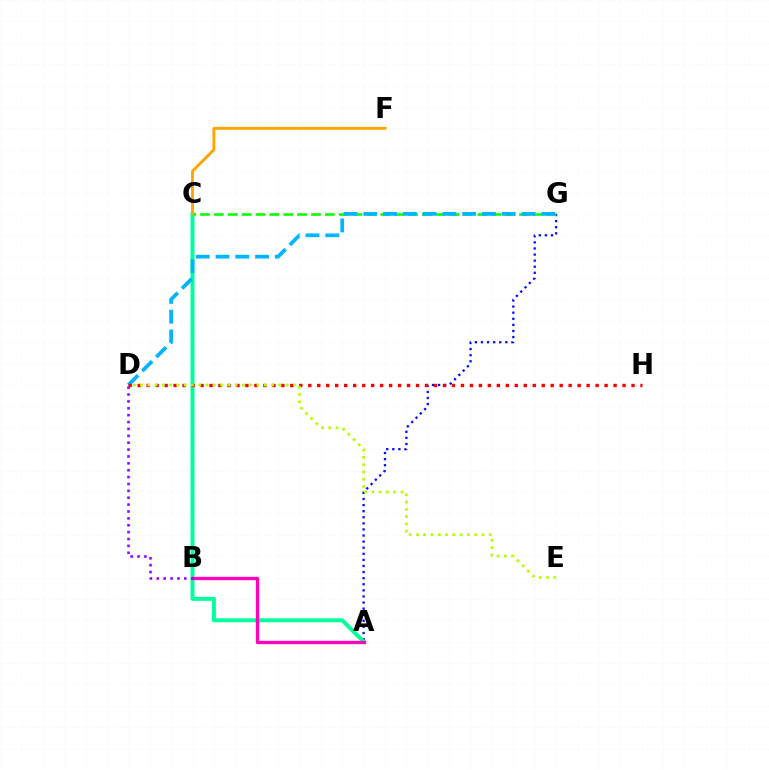{('A', 'G'): [{'color': '#0010ff', 'line_style': 'dotted', 'thickness': 1.65}], ('A', 'C'): [{'color': '#00ff9d', 'line_style': 'solid', 'thickness': 2.84}], ('A', 'B'): [{'color': '#ff00bd', 'line_style': 'solid', 'thickness': 2.38}], ('C', 'G'): [{'color': '#08ff00', 'line_style': 'dashed', 'thickness': 1.88}], ('D', 'G'): [{'color': '#00b5ff', 'line_style': 'dashed', 'thickness': 2.69}], ('B', 'D'): [{'color': '#9b00ff', 'line_style': 'dotted', 'thickness': 1.87}], ('C', 'F'): [{'color': '#ffa500', 'line_style': 'solid', 'thickness': 2.09}], ('D', 'H'): [{'color': '#ff0000', 'line_style': 'dotted', 'thickness': 2.44}], ('D', 'E'): [{'color': '#b3ff00', 'line_style': 'dotted', 'thickness': 1.98}]}